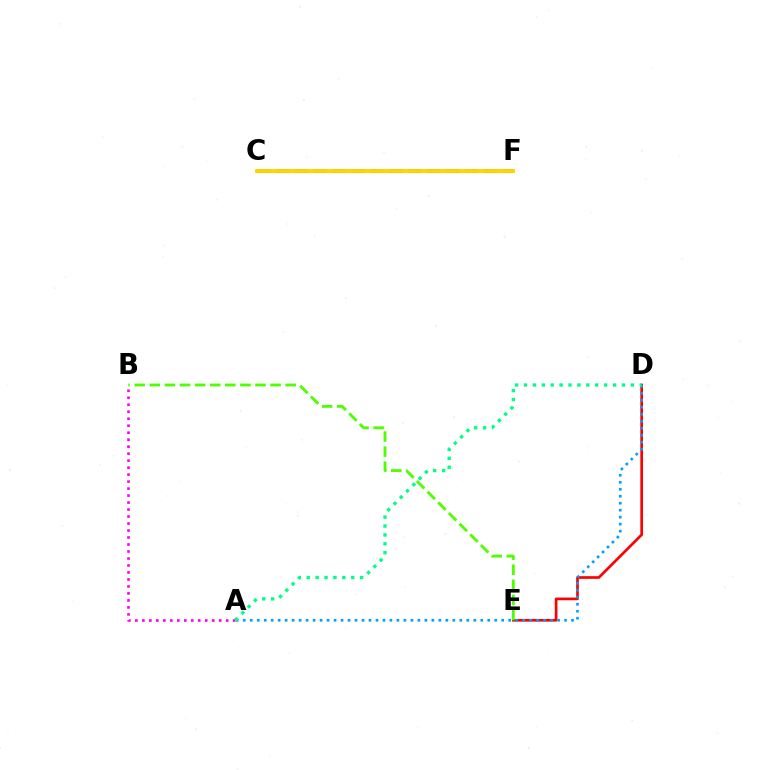{('D', 'E'): [{'color': '#ff0000', 'line_style': 'solid', 'thickness': 1.93}], ('B', 'E'): [{'color': '#4fff00', 'line_style': 'dashed', 'thickness': 2.05}], ('A', 'D'): [{'color': '#009eff', 'line_style': 'dotted', 'thickness': 1.9}, {'color': '#00ff86', 'line_style': 'dotted', 'thickness': 2.42}], ('C', 'F'): [{'color': '#3700ff', 'line_style': 'dashed', 'thickness': 2.57}, {'color': '#ffd500', 'line_style': 'solid', 'thickness': 2.8}], ('A', 'B'): [{'color': '#ff00ed', 'line_style': 'dotted', 'thickness': 1.9}]}